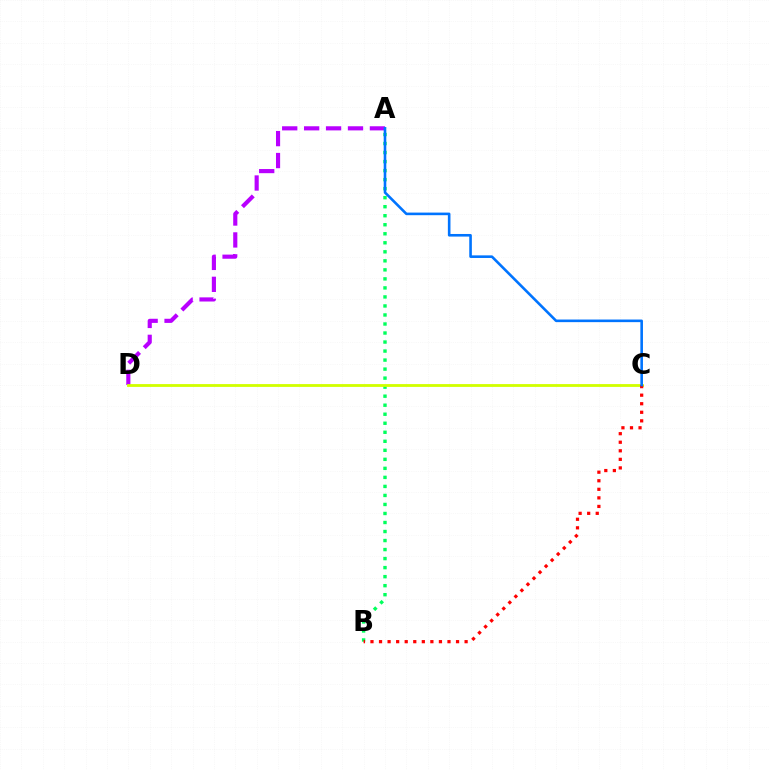{('A', 'D'): [{'color': '#b900ff', 'line_style': 'dashed', 'thickness': 2.98}], ('A', 'B'): [{'color': '#00ff5c', 'line_style': 'dotted', 'thickness': 2.45}], ('C', 'D'): [{'color': '#d1ff00', 'line_style': 'solid', 'thickness': 2.03}], ('B', 'C'): [{'color': '#ff0000', 'line_style': 'dotted', 'thickness': 2.32}], ('A', 'C'): [{'color': '#0074ff', 'line_style': 'solid', 'thickness': 1.88}]}